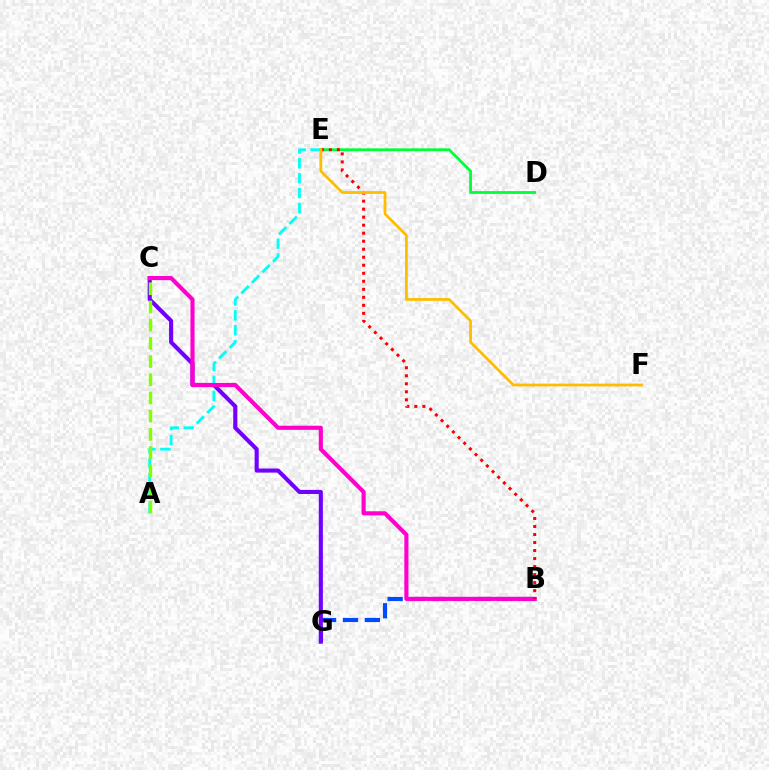{('B', 'G'): [{'color': '#004bff', 'line_style': 'dashed', 'thickness': 2.98}], ('C', 'G'): [{'color': '#7200ff', 'line_style': 'solid', 'thickness': 2.96}], ('A', 'E'): [{'color': '#00fff6', 'line_style': 'dashed', 'thickness': 2.02}], ('B', 'C'): [{'color': '#ff00cf', 'line_style': 'solid', 'thickness': 2.98}], ('D', 'E'): [{'color': '#00ff39', 'line_style': 'solid', 'thickness': 2.02}], ('A', 'C'): [{'color': '#84ff00', 'line_style': 'dashed', 'thickness': 2.47}], ('B', 'E'): [{'color': '#ff0000', 'line_style': 'dotted', 'thickness': 2.18}], ('E', 'F'): [{'color': '#ffbd00', 'line_style': 'solid', 'thickness': 1.99}]}